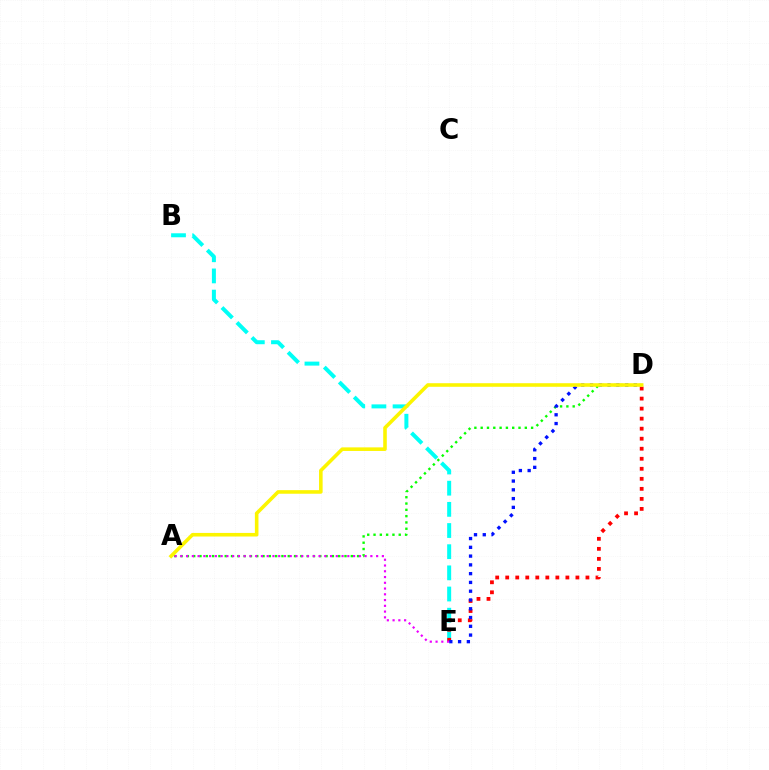{('A', 'D'): [{'color': '#08ff00', 'line_style': 'dotted', 'thickness': 1.71}, {'color': '#fcf500', 'line_style': 'solid', 'thickness': 2.58}], ('B', 'E'): [{'color': '#00fff6', 'line_style': 'dashed', 'thickness': 2.88}], ('D', 'E'): [{'color': '#ff0000', 'line_style': 'dotted', 'thickness': 2.72}, {'color': '#0010ff', 'line_style': 'dotted', 'thickness': 2.38}], ('A', 'E'): [{'color': '#ee00ff', 'line_style': 'dotted', 'thickness': 1.56}]}